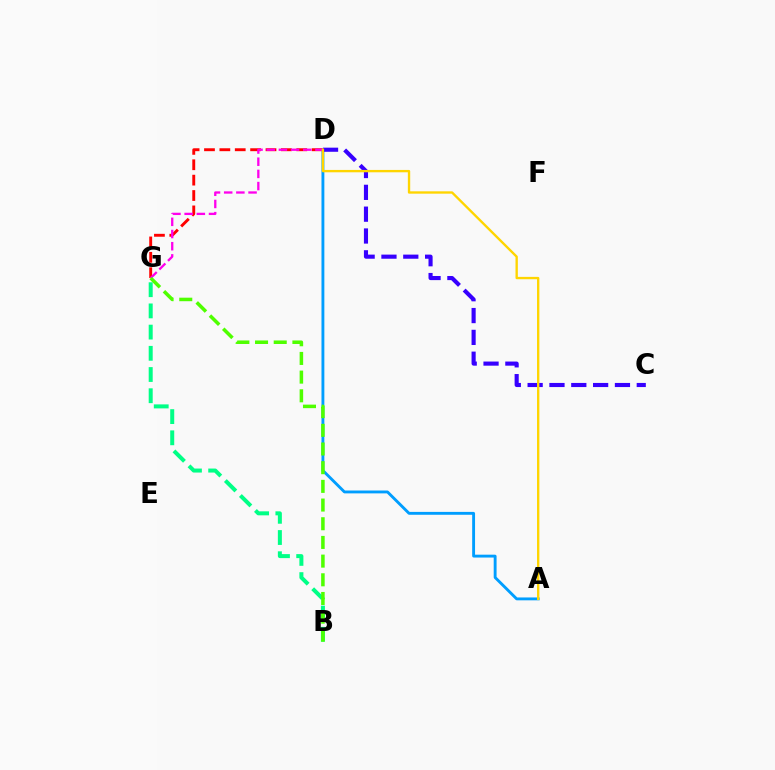{('A', 'D'): [{'color': '#009eff', 'line_style': 'solid', 'thickness': 2.07}, {'color': '#ffd500', 'line_style': 'solid', 'thickness': 1.7}], ('D', 'G'): [{'color': '#ff0000', 'line_style': 'dashed', 'thickness': 2.09}, {'color': '#ff00ed', 'line_style': 'dashed', 'thickness': 1.66}], ('B', 'G'): [{'color': '#00ff86', 'line_style': 'dashed', 'thickness': 2.88}, {'color': '#4fff00', 'line_style': 'dashed', 'thickness': 2.54}], ('C', 'D'): [{'color': '#3700ff', 'line_style': 'dashed', 'thickness': 2.97}]}